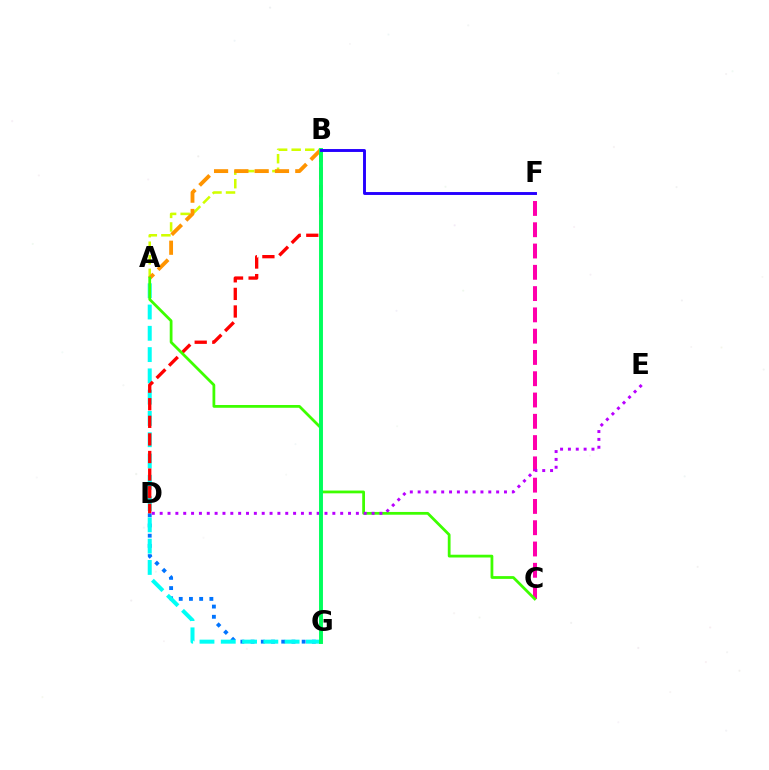{('A', 'B'): [{'color': '#d1ff00', 'line_style': 'dashed', 'thickness': 1.84}, {'color': '#ff9400', 'line_style': 'dashed', 'thickness': 2.76}], ('D', 'G'): [{'color': '#0074ff', 'line_style': 'dotted', 'thickness': 2.77}], ('C', 'F'): [{'color': '#ff00ac', 'line_style': 'dashed', 'thickness': 2.89}], ('A', 'G'): [{'color': '#00fff6', 'line_style': 'dashed', 'thickness': 2.89}], ('B', 'D'): [{'color': '#ff0000', 'line_style': 'dashed', 'thickness': 2.39}], ('A', 'C'): [{'color': '#3dff00', 'line_style': 'solid', 'thickness': 1.99}], ('D', 'E'): [{'color': '#b900ff', 'line_style': 'dotted', 'thickness': 2.13}], ('B', 'G'): [{'color': '#00ff5c', 'line_style': 'solid', 'thickness': 2.82}], ('B', 'F'): [{'color': '#2500ff', 'line_style': 'solid', 'thickness': 2.09}]}